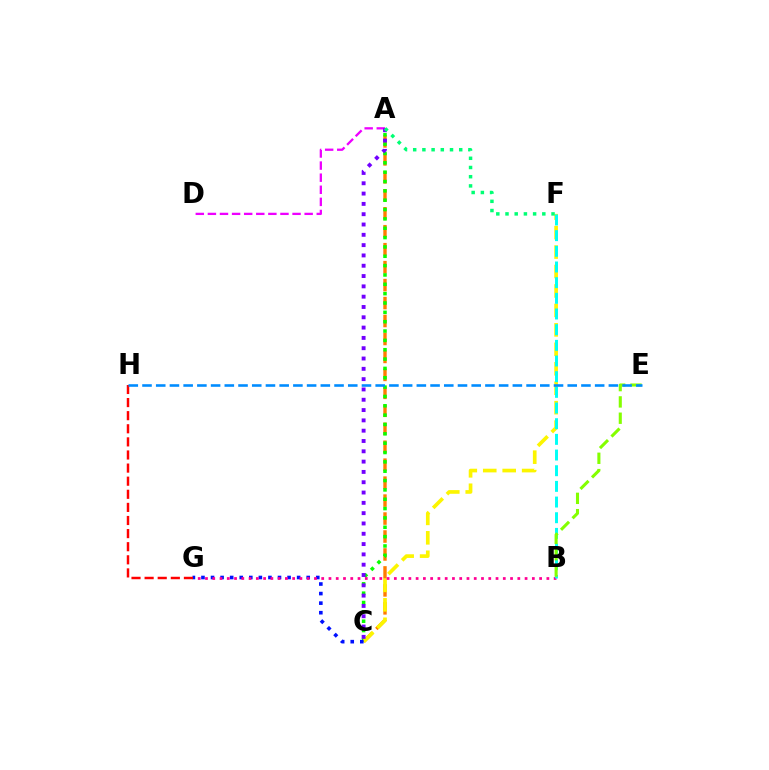{('A', 'C'): [{'color': '#ff7c00', 'line_style': 'dashed', 'thickness': 2.44}, {'color': '#08ff00', 'line_style': 'dotted', 'thickness': 2.54}, {'color': '#7200ff', 'line_style': 'dotted', 'thickness': 2.8}], ('C', 'F'): [{'color': '#fcf500', 'line_style': 'dashed', 'thickness': 2.64}], ('C', 'G'): [{'color': '#0010ff', 'line_style': 'dotted', 'thickness': 2.6}], ('B', 'G'): [{'color': '#ff0094', 'line_style': 'dotted', 'thickness': 1.97}], ('G', 'H'): [{'color': '#ff0000', 'line_style': 'dashed', 'thickness': 1.78}], ('A', 'D'): [{'color': '#ee00ff', 'line_style': 'dashed', 'thickness': 1.64}], ('B', 'F'): [{'color': '#00fff6', 'line_style': 'dashed', 'thickness': 2.13}], ('B', 'E'): [{'color': '#84ff00', 'line_style': 'dashed', 'thickness': 2.22}], ('E', 'H'): [{'color': '#008cff', 'line_style': 'dashed', 'thickness': 1.86}], ('A', 'F'): [{'color': '#00ff74', 'line_style': 'dotted', 'thickness': 2.5}]}